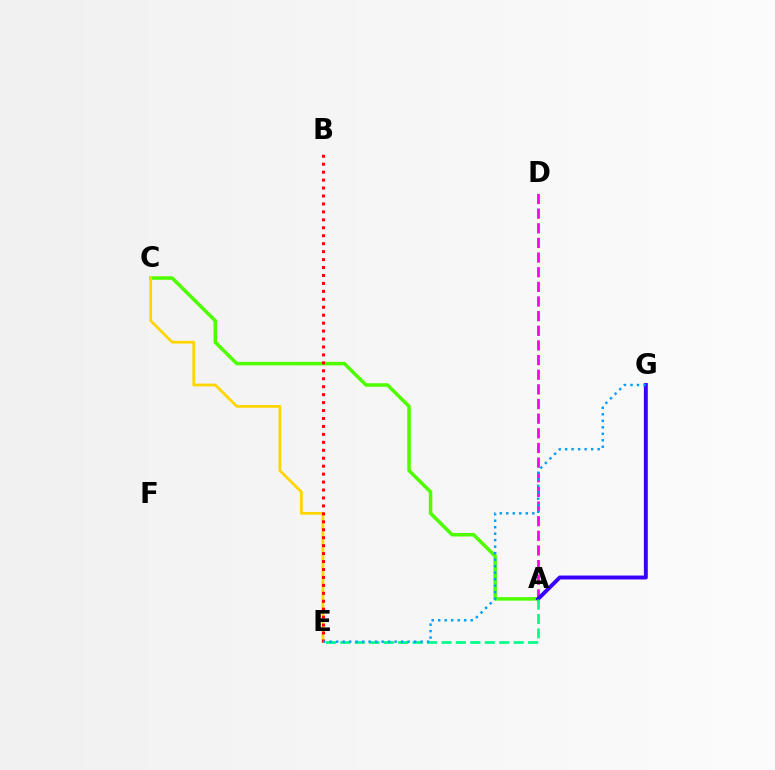{('A', 'C'): [{'color': '#4fff00', 'line_style': 'solid', 'thickness': 2.53}], ('A', 'D'): [{'color': '#ff00ed', 'line_style': 'dashed', 'thickness': 1.99}], ('C', 'E'): [{'color': '#ffd500', 'line_style': 'solid', 'thickness': 1.98}], ('B', 'E'): [{'color': '#ff0000', 'line_style': 'dotted', 'thickness': 2.16}], ('A', 'G'): [{'color': '#3700ff', 'line_style': 'solid', 'thickness': 2.81}], ('A', 'E'): [{'color': '#00ff86', 'line_style': 'dashed', 'thickness': 1.96}], ('E', 'G'): [{'color': '#009eff', 'line_style': 'dotted', 'thickness': 1.77}]}